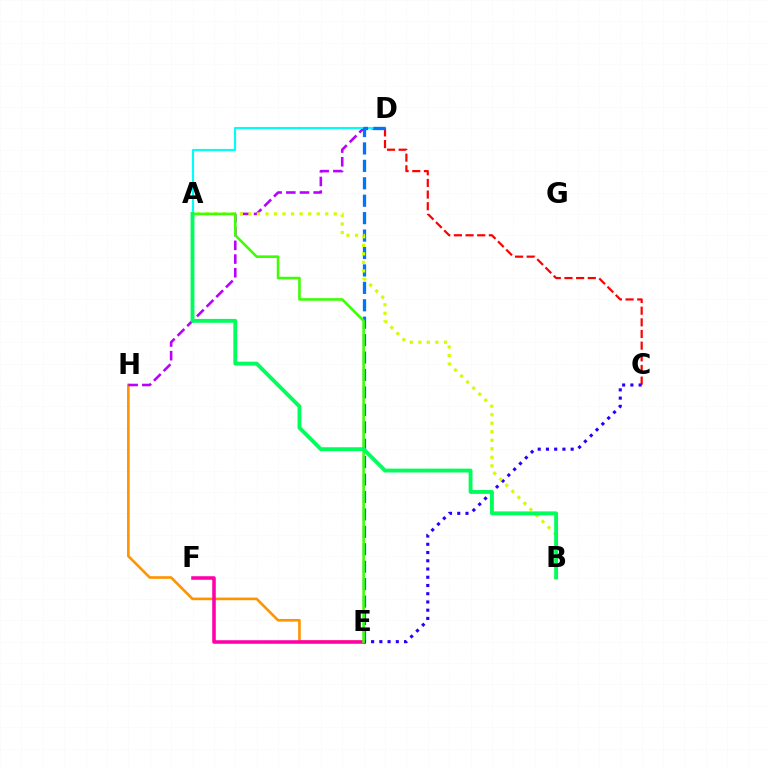{('E', 'H'): [{'color': '#ff9400', 'line_style': 'solid', 'thickness': 1.89}], ('D', 'H'): [{'color': '#b900ff', 'line_style': 'dashed', 'thickness': 1.86}], ('E', 'F'): [{'color': '#ff00ac', 'line_style': 'solid', 'thickness': 2.55}], ('A', 'D'): [{'color': '#00fff6', 'line_style': 'solid', 'thickness': 1.54}], ('C', 'D'): [{'color': '#ff0000', 'line_style': 'dashed', 'thickness': 1.58}], ('D', 'E'): [{'color': '#0074ff', 'line_style': 'dashed', 'thickness': 2.37}], ('C', 'E'): [{'color': '#2500ff', 'line_style': 'dotted', 'thickness': 2.24}], ('A', 'B'): [{'color': '#d1ff00', 'line_style': 'dotted', 'thickness': 2.32}, {'color': '#00ff5c', 'line_style': 'solid', 'thickness': 2.78}], ('A', 'E'): [{'color': '#3dff00', 'line_style': 'solid', 'thickness': 1.86}]}